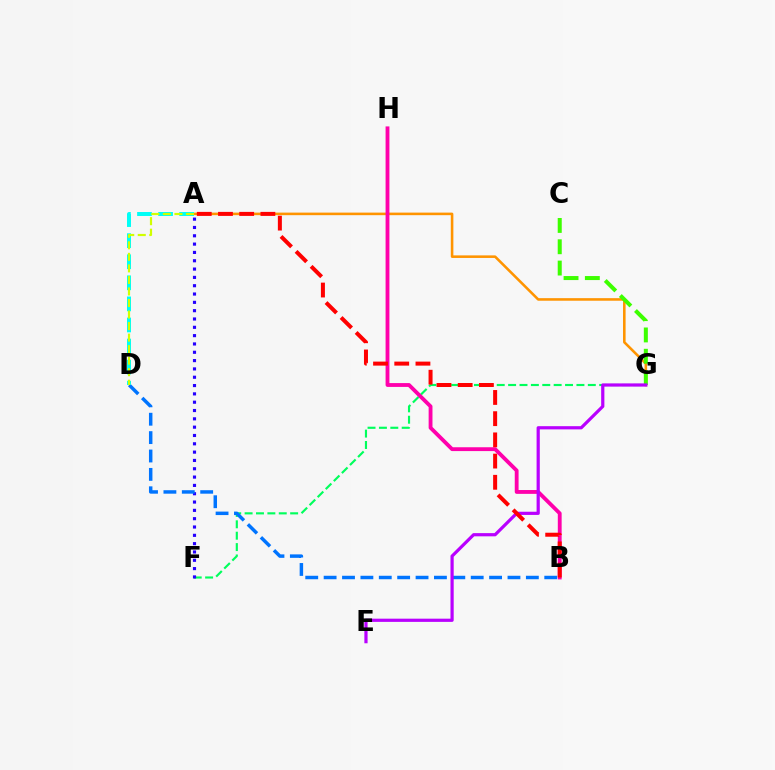{('F', 'G'): [{'color': '#00ff5c', 'line_style': 'dashed', 'thickness': 1.55}], ('A', 'F'): [{'color': '#2500ff', 'line_style': 'dotted', 'thickness': 2.26}], ('B', 'D'): [{'color': '#0074ff', 'line_style': 'dashed', 'thickness': 2.5}], ('A', 'G'): [{'color': '#ff9400', 'line_style': 'solid', 'thickness': 1.85}], ('B', 'H'): [{'color': '#ff00ac', 'line_style': 'solid', 'thickness': 2.76}], ('A', 'D'): [{'color': '#00fff6', 'line_style': 'dashed', 'thickness': 2.86}, {'color': '#d1ff00', 'line_style': 'dashed', 'thickness': 1.57}], ('C', 'G'): [{'color': '#3dff00', 'line_style': 'dashed', 'thickness': 2.89}], ('E', 'G'): [{'color': '#b900ff', 'line_style': 'solid', 'thickness': 2.3}], ('A', 'B'): [{'color': '#ff0000', 'line_style': 'dashed', 'thickness': 2.88}]}